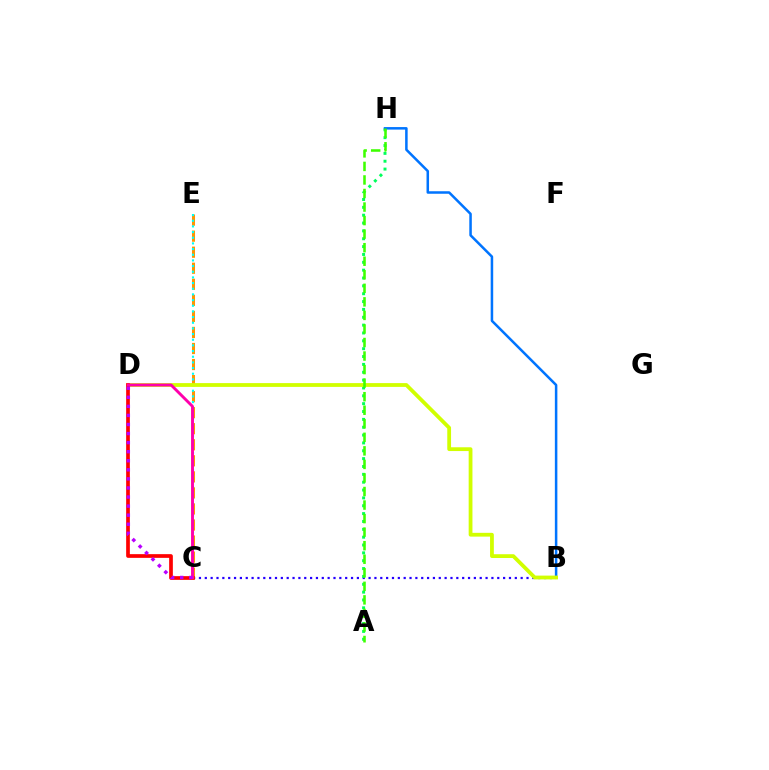{('B', 'C'): [{'color': '#2500ff', 'line_style': 'dotted', 'thickness': 1.59}], ('A', 'H'): [{'color': '#00ff5c', 'line_style': 'dotted', 'thickness': 2.13}, {'color': '#3dff00', 'line_style': 'dashed', 'thickness': 1.84}], ('C', 'E'): [{'color': '#ff9400', 'line_style': 'dashed', 'thickness': 2.18}, {'color': '#00fff6', 'line_style': 'dotted', 'thickness': 1.54}], ('B', 'H'): [{'color': '#0074ff', 'line_style': 'solid', 'thickness': 1.81}], ('B', 'D'): [{'color': '#d1ff00', 'line_style': 'solid', 'thickness': 2.73}], ('C', 'D'): [{'color': '#ff0000', 'line_style': 'solid', 'thickness': 2.66}, {'color': '#ff00ac', 'line_style': 'solid', 'thickness': 2.09}, {'color': '#b900ff', 'line_style': 'dotted', 'thickness': 2.46}]}